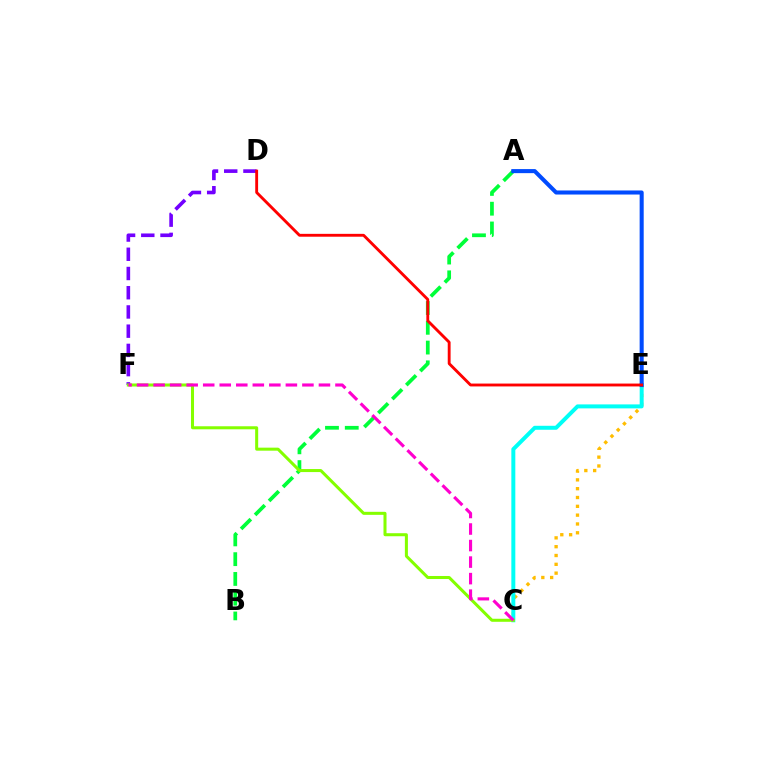{('D', 'F'): [{'color': '#7200ff', 'line_style': 'dashed', 'thickness': 2.61}], ('A', 'B'): [{'color': '#00ff39', 'line_style': 'dashed', 'thickness': 2.69}], ('C', 'E'): [{'color': '#ffbd00', 'line_style': 'dotted', 'thickness': 2.4}, {'color': '#00fff6', 'line_style': 'solid', 'thickness': 2.86}], ('A', 'E'): [{'color': '#004bff', 'line_style': 'solid', 'thickness': 2.92}], ('D', 'E'): [{'color': '#ff0000', 'line_style': 'solid', 'thickness': 2.06}], ('C', 'F'): [{'color': '#84ff00', 'line_style': 'solid', 'thickness': 2.18}, {'color': '#ff00cf', 'line_style': 'dashed', 'thickness': 2.25}]}